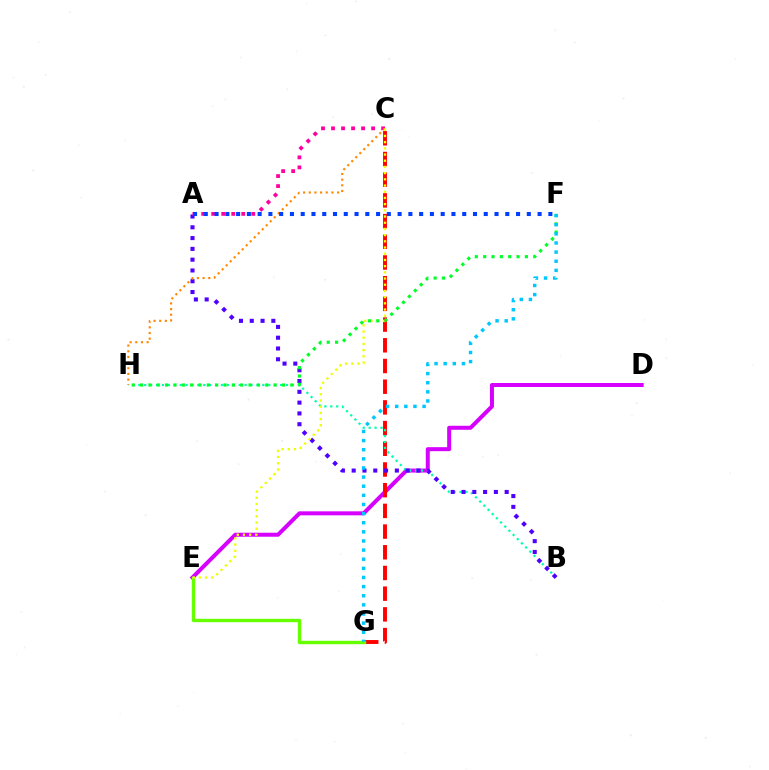{('D', 'E'): [{'color': '#d600ff', 'line_style': 'solid', 'thickness': 2.88}], ('C', 'G'): [{'color': '#ff0000', 'line_style': 'dashed', 'thickness': 2.81}], ('B', 'H'): [{'color': '#00ffaf', 'line_style': 'dotted', 'thickness': 1.6}], ('A', 'B'): [{'color': '#4f00ff', 'line_style': 'dotted', 'thickness': 2.93}], ('A', 'C'): [{'color': '#ff00a0', 'line_style': 'dotted', 'thickness': 2.72}], ('C', 'H'): [{'color': '#ff8800', 'line_style': 'dotted', 'thickness': 1.54}], ('A', 'F'): [{'color': '#003fff', 'line_style': 'dotted', 'thickness': 2.93}], ('E', 'G'): [{'color': '#66ff00', 'line_style': 'solid', 'thickness': 2.43}], ('C', 'E'): [{'color': '#eeff00', 'line_style': 'dotted', 'thickness': 1.68}], ('F', 'H'): [{'color': '#00ff27', 'line_style': 'dotted', 'thickness': 2.27}], ('F', 'G'): [{'color': '#00c7ff', 'line_style': 'dotted', 'thickness': 2.48}]}